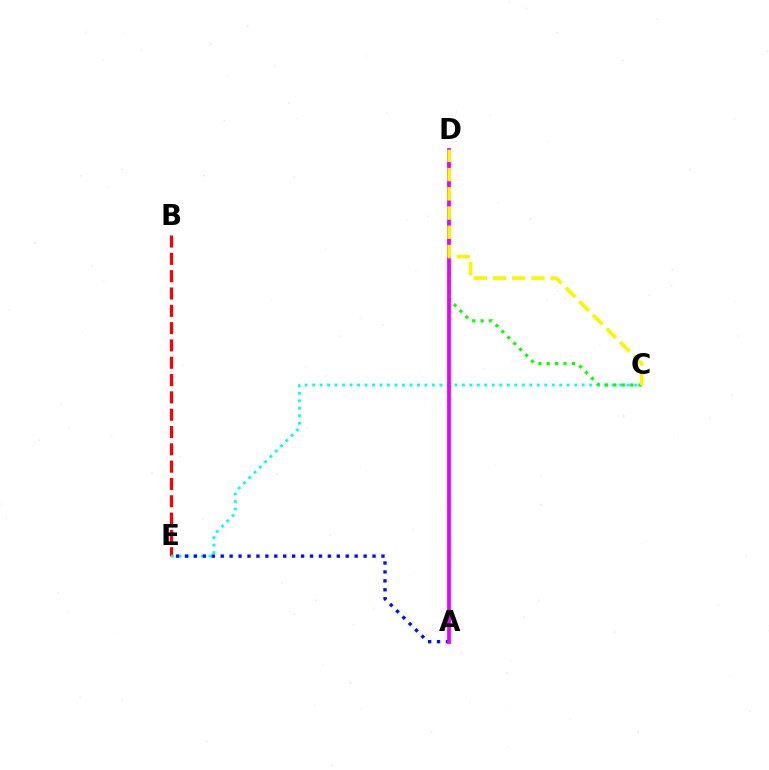{('B', 'E'): [{'color': '#ff0000', 'line_style': 'dashed', 'thickness': 2.35}], ('C', 'E'): [{'color': '#00fff6', 'line_style': 'dotted', 'thickness': 2.03}], ('A', 'E'): [{'color': '#0010ff', 'line_style': 'dotted', 'thickness': 2.43}], ('C', 'D'): [{'color': '#08ff00', 'line_style': 'dotted', 'thickness': 2.28}, {'color': '#fcf500', 'line_style': 'dashed', 'thickness': 2.61}], ('A', 'D'): [{'color': '#ee00ff', 'line_style': 'solid', 'thickness': 2.73}]}